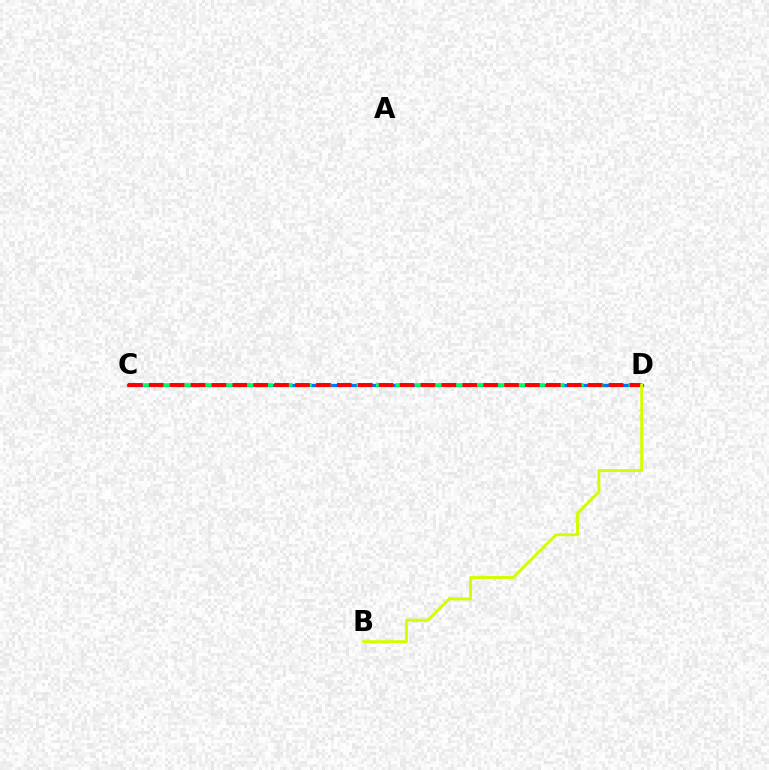{('C', 'D'): [{'color': '#b900ff', 'line_style': 'dotted', 'thickness': 2.13}, {'color': '#0074ff', 'line_style': 'solid', 'thickness': 2.35}, {'color': '#00ff5c', 'line_style': 'dashed', 'thickness': 2.64}, {'color': '#ff0000', 'line_style': 'dashed', 'thickness': 2.84}], ('B', 'D'): [{'color': '#d1ff00', 'line_style': 'solid', 'thickness': 2.11}]}